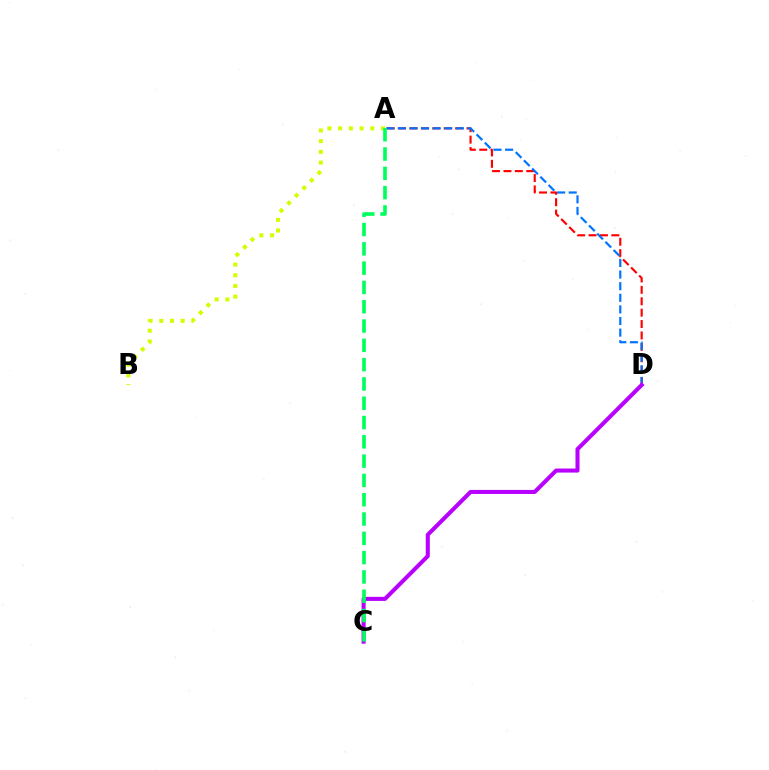{('A', 'B'): [{'color': '#d1ff00', 'line_style': 'dotted', 'thickness': 2.91}], ('A', 'D'): [{'color': '#ff0000', 'line_style': 'dashed', 'thickness': 1.55}, {'color': '#0074ff', 'line_style': 'dashed', 'thickness': 1.58}], ('C', 'D'): [{'color': '#b900ff', 'line_style': 'solid', 'thickness': 2.91}], ('A', 'C'): [{'color': '#00ff5c', 'line_style': 'dashed', 'thickness': 2.62}]}